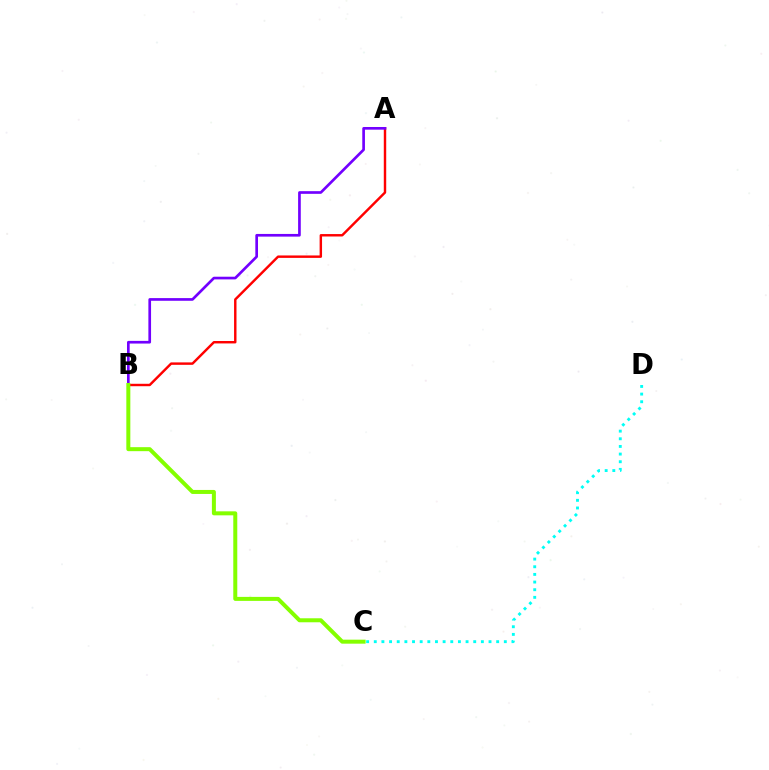{('A', 'B'): [{'color': '#ff0000', 'line_style': 'solid', 'thickness': 1.75}, {'color': '#7200ff', 'line_style': 'solid', 'thickness': 1.93}], ('C', 'D'): [{'color': '#00fff6', 'line_style': 'dotted', 'thickness': 2.08}], ('B', 'C'): [{'color': '#84ff00', 'line_style': 'solid', 'thickness': 2.88}]}